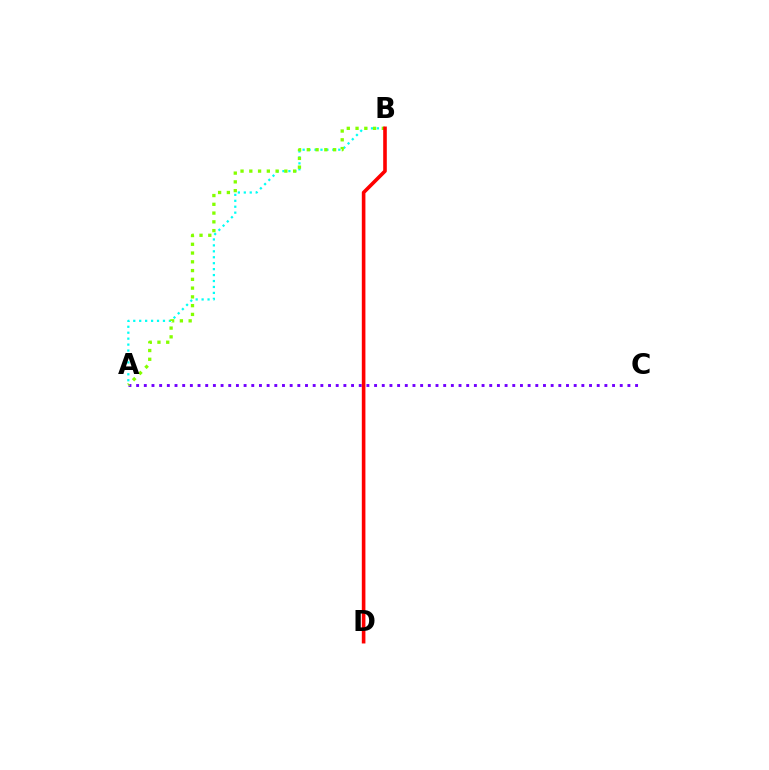{('A', 'C'): [{'color': '#7200ff', 'line_style': 'dotted', 'thickness': 2.09}], ('A', 'B'): [{'color': '#00fff6', 'line_style': 'dotted', 'thickness': 1.61}, {'color': '#84ff00', 'line_style': 'dotted', 'thickness': 2.38}], ('B', 'D'): [{'color': '#ff0000', 'line_style': 'solid', 'thickness': 2.6}]}